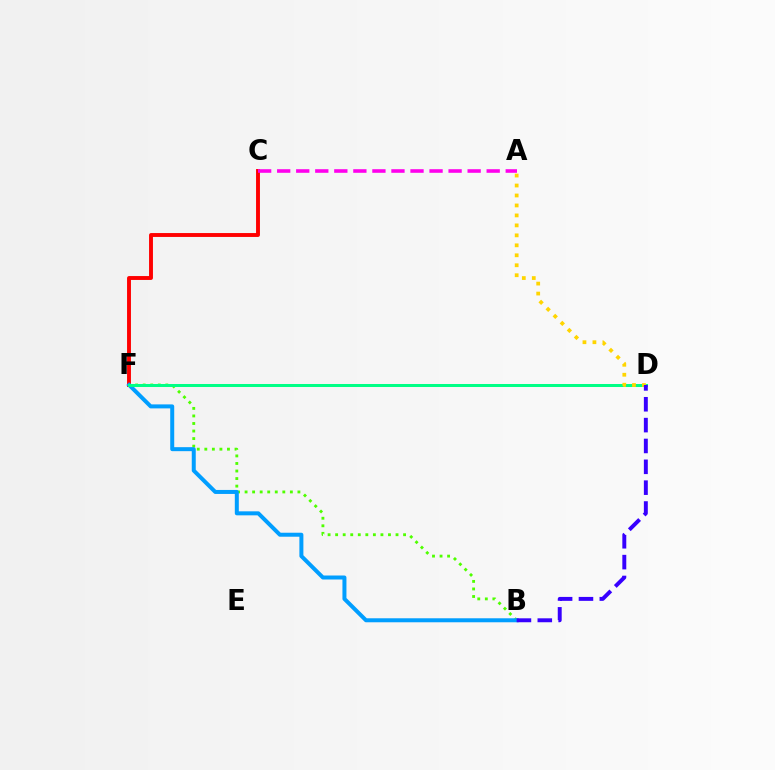{('B', 'F'): [{'color': '#4fff00', 'line_style': 'dotted', 'thickness': 2.05}, {'color': '#009eff', 'line_style': 'solid', 'thickness': 2.88}], ('C', 'F'): [{'color': '#ff0000', 'line_style': 'solid', 'thickness': 2.81}], ('D', 'F'): [{'color': '#00ff86', 'line_style': 'solid', 'thickness': 2.16}], ('A', 'D'): [{'color': '#ffd500', 'line_style': 'dotted', 'thickness': 2.71}], ('A', 'C'): [{'color': '#ff00ed', 'line_style': 'dashed', 'thickness': 2.59}], ('B', 'D'): [{'color': '#3700ff', 'line_style': 'dashed', 'thickness': 2.83}]}